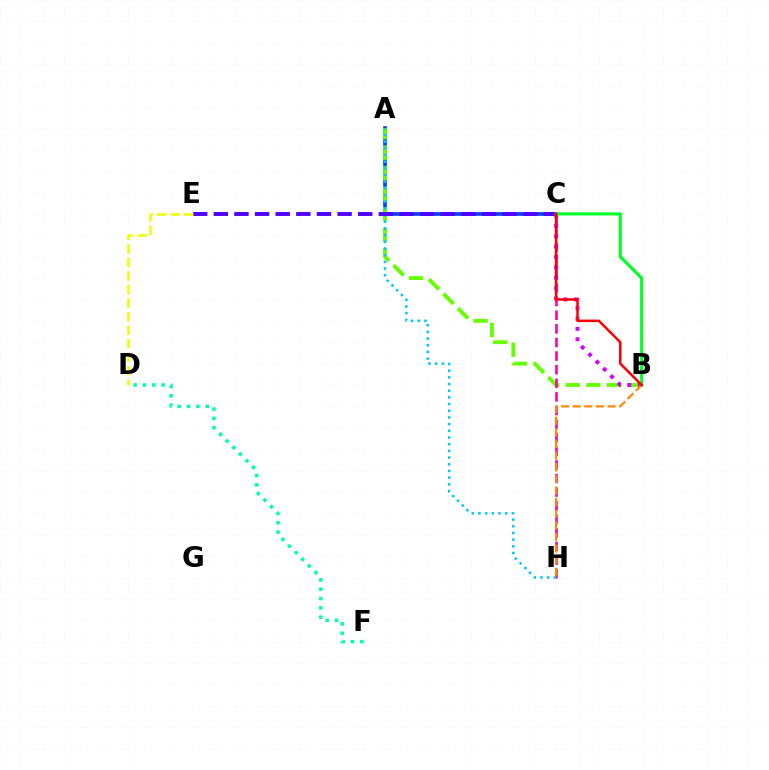{('A', 'C'): [{'color': '#003fff', 'line_style': 'solid', 'thickness': 2.61}], ('A', 'B'): [{'color': '#66ff00', 'line_style': 'dashed', 'thickness': 2.79}], ('C', 'H'): [{'color': '#ff00a0', 'line_style': 'dashed', 'thickness': 1.85}], ('A', 'H'): [{'color': '#00c7ff', 'line_style': 'dotted', 'thickness': 1.82}], ('B', 'C'): [{'color': '#d600ff', 'line_style': 'dotted', 'thickness': 2.82}, {'color': '#00ff27', 'line_style': 'solid', 'thickness': 2.24}, {'color': '#ff0000', 'line_style': 'solid', 'thickness': 1.82}], ('C', 'E'): [{'color': '#4f00ff', 'line_style': 'dashed', 'thickness': 2.8}], ('B', 'H'): [{'color': '#ff8800', 'line_style': 'dashed', 'thickness': 1.58}], ('D', 'F'): [{'color': '#00ffaf', 'line_style': 'dotted', 'thickness': 2.54}], ('D', 'E'): [{'color': '#eeff00', 'line_style': 'dashed', 'thickness': 1.84}]}